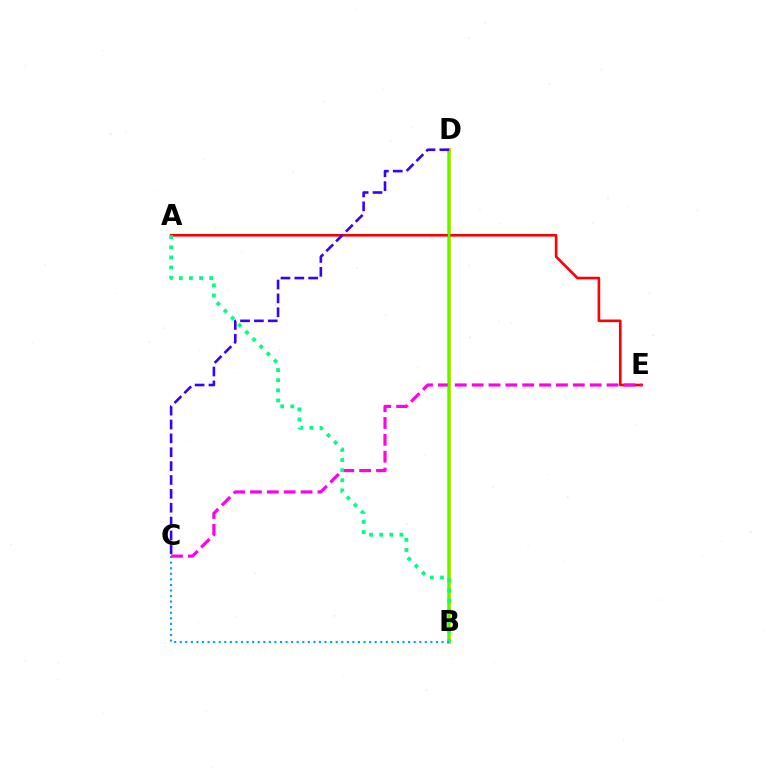{('B', 'D'): [{'color': '#ffd500', 'line_style': 'solid', 'thickness': 2.88}, {'color': '#4fff00', 'line_style': 'solid', 'thickness': 1.79}], ('A', 'E'): [{'color': '#ff0000', 'line_style': 'solid', 'thickness': 1.89}], ('C', 'E'): [{'color': '#ff00ed', 'line_style': 'dashed', 'thickness': 2.29}], ('A', 'B'): [{'color': '#00ff86', 'line_style': 'dotted', 'thickness': 2.75}], ('B', 'C'): [{'color': '#009eff', 'line_style': 'dotted', 'thickness': 1.51}], ('C', 'D'): [{'color': '#3700ff', 'line_style': 'dashed', 'thickness': 1.88}]}